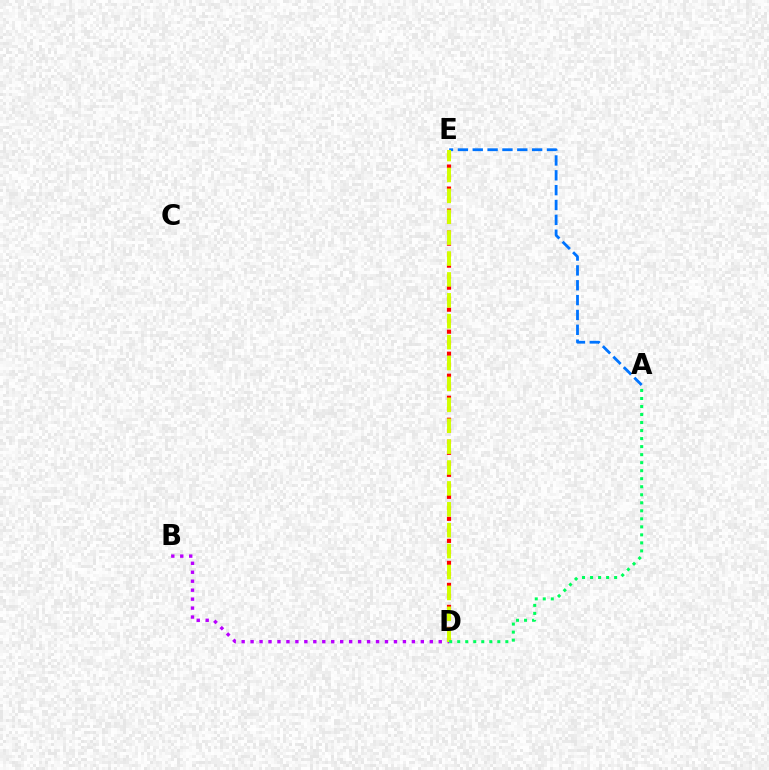{('B', 'D'): [{'color': '#b900ff', 'line_style': 'dotted', 'thickness': 2.43}], ('A', 'E'): [{'color': '#0074ff', 'line_style': 'dashed', 'thickness': 2.02}], ('D', 'E'): [{'color': '#ff0000', 'line_style': 'dotted', 'thickness': 2.99}, {'color': '#d1ff00', 'line_style': 'dashed', 'thickness': 2.84}], ('A', 'D'): [{'color': '#00ff5c', 'line_style': 'dotted', 'thickness': 2.18}]}